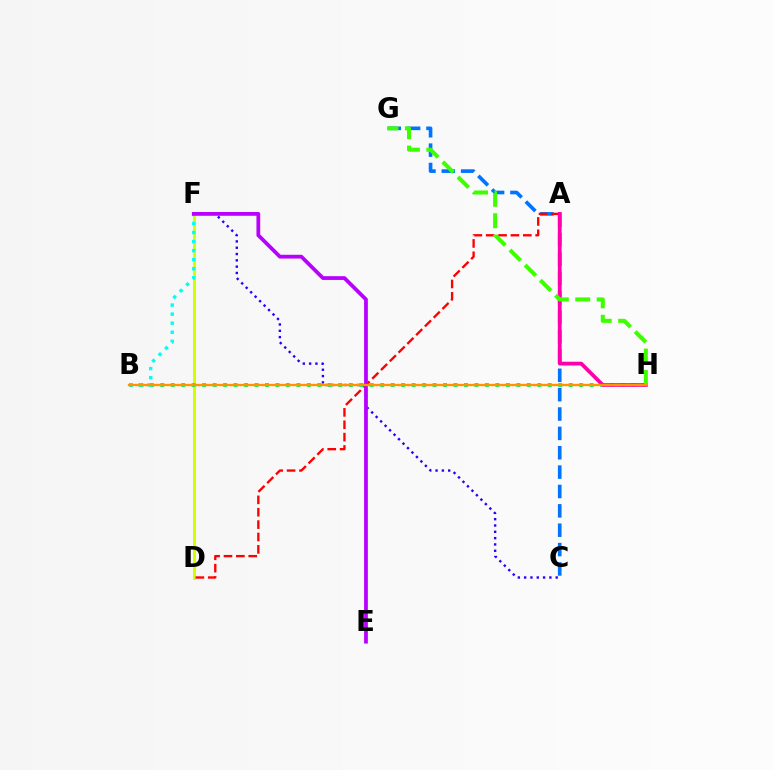{('C', 'F'): [{'color': '#2500ff', 'line_style': 'dotted', 'thickness': 1.72}], ('C', 'G'): [{'color': '#0074ff', 'line_style': 'dashed', 'thickness': 2.63}], ('D', 'F'): [{'color': '#d1ff00', 'line_style': 'solid', 'thickness': 2.18}], ('A', 'D'): [{'color': '#ff0000', 'line_style': 'dashed', 'thickness': 1.68}], ('B', 'H'): [{'color': '#00ff5c', 'line_style': 'dotted', 'thickness': 2.85}, {'color': '#ff9400', 'line_style': 'solid', 'thickness': 1.68}], ('B', 'F'): [{'color': '#00fff6', 'line_style': 'dotted', 'thickness': 2.46}], ('A', 'H'): [{'color': '#ff00ac', 'line_style': 'solid', 'thickness': 2.71}], ('G', 'H'): [{'color': '#3dff00', 'line_style': 'dashed', 'thickness': 2.91}], ('E', 'F'): [{'color': '#b900ff', 'line_style': 'solid', 'thickness': 2.71}]}